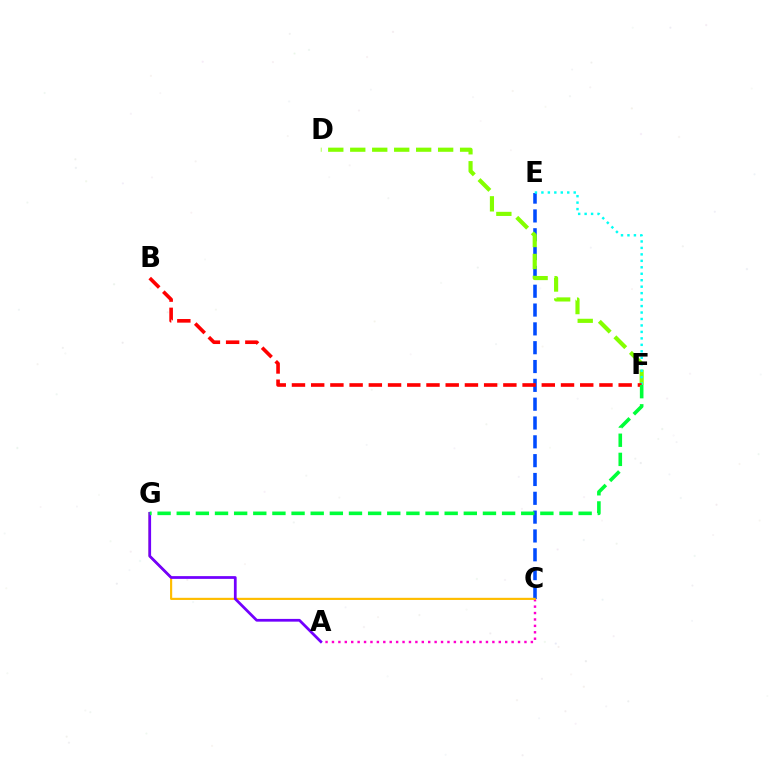{('A', 'C'): [{'color': '#ff00cf', 'line_style': 'dotted', 'thickness': 1.74}], ('C', 'E'): [{'color': '#004bff', 'line_style': 'dashed', 'thickness': 2.56}], ('D', 'F'): [{'color': '#84ff00', 'line_style': 'dashed', 'thickness': 2.98}], ('E', 'F'): [{'color': '#00fff6', 'line_style': 'dotted', 'thickness': 1.76}], ('C', 'G'): [{'color': '#ffbd00', 'line_style': 'solid', 'thickness': 1.55}], ('B', 'F'): [{'color': '#ff0000', 'line_style': 'dashed', 'thickness': 2.61}], ('A', 'G'): [{'color': '#7200ff', 'line_style': 'solid', 'thickness': 1.98}], ('F', 'G'): [{'color': '#00ff39', 'line_style': 'dashed', 'thickness': 2.6}]}